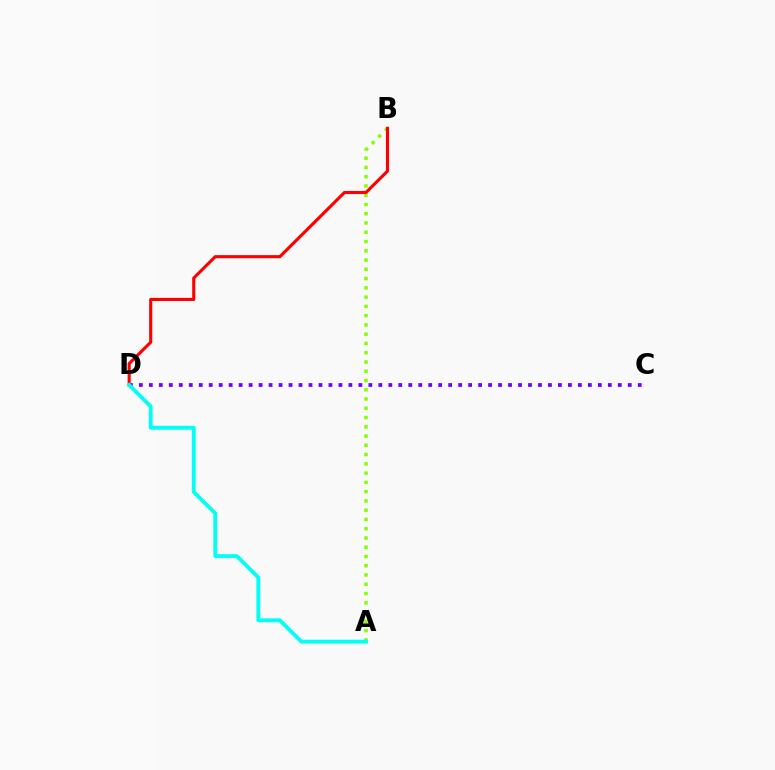{('C', 'D'): [{'color': '#7200ff', 'line_style': 'dotted', 'thickness': 2.71}], ('A', 'B'): [{'color': '#84ff00', 'line_style': 'dotted', 'thickness': 2.52}], ('B', 'D'): [{'color': '#ff0000', 'line_style': 'solid', 'thickness': 2.24}], ('A', 'D'): [{'color': '#00fff6', 'line_style': 'solid', 'thickness': 2.77}]}